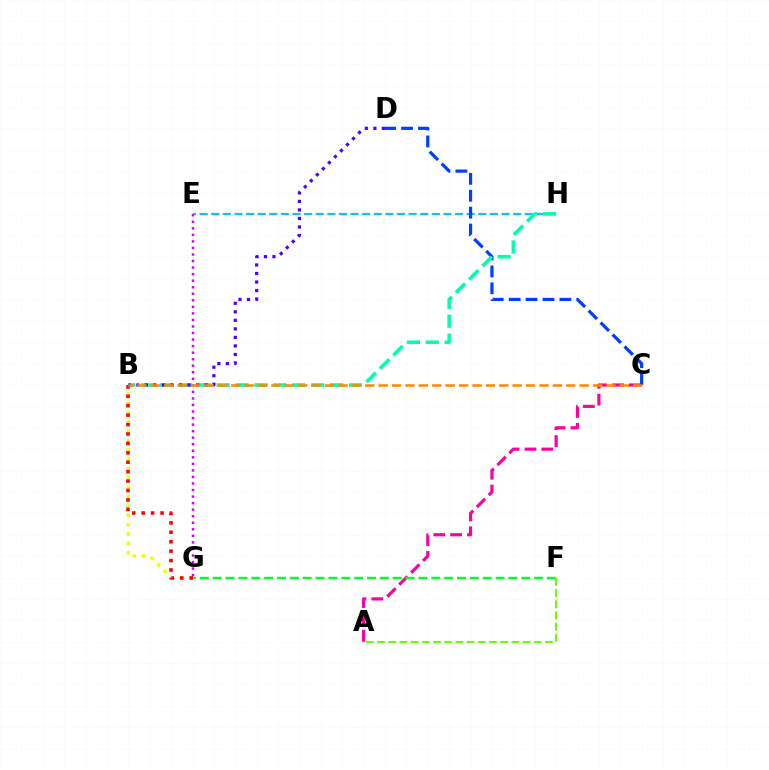{('B', 'G'): [{'color': '#eeff00', 'line_style': 'dotted', 'thickness': 2.54}, {'color': '#ff0000', 'line_style': 'dotted', 'thickness': 2.56}], ('E', 'H'): [{'color': '#00c7ff', 'line_style': 'dashed', 'thickness': 1.58}], ('A', 'C'): [{'color': '#ff00a0', 'line_style': 'dashed', 'thickness': 2.29}], ('F', 'G'): [{'color': '#00ff27', 'line_style': 'dashed', 'thickness': 1.75}], ('C', 'D'): [{'color': '#003fff', 'line_style': 'dashed', 'thickness': 2.3}], ('B', 'H'): [{'color': '#00ffaf', 'line_style': 'dashed', 'thickness': 2.57}], ('B', 'D'): [{'color': '#4f00ff', 'line_style': 'dotted', 'thickness': 2.32}], ('E', 'G'): [{'color': '#d600ff', 'line_style': 'dotted', 'thickness': 1.78}], ('B', 'C'): [{'color': '#ff8800', 'line_style': 'dashed', 'thickness': 1.82}], ('A', 'F'): [{'color': '#66ff00', 'line_style': 'dashed', 'thickness': 1.52}]}